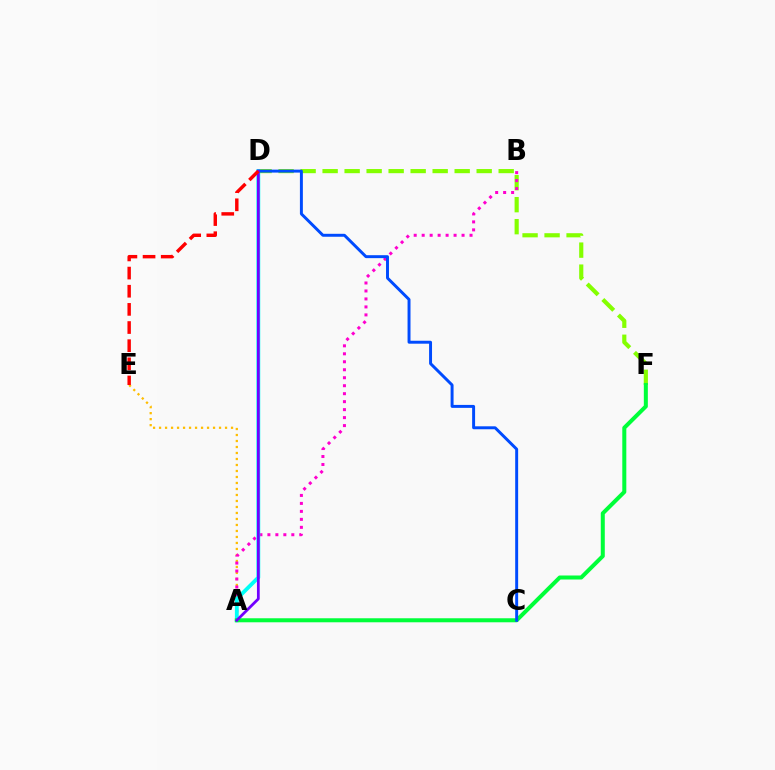{('D', 'F'): [{'color': '#84ff00', 'line_style': 'dashed', 'thickness': 2.99}], ('A', 'E'): [{'color': '#ffbd00', 'line_style': 'dotted', 'thickness': 1.63}], ('A', 'B'): [{'color': '#ff00cf', 'line_style': 'dotted', 'thickness': 2.17}], ('A', 'D'): [{'color': '#00fff6', 'line_style': 'solid', 'thickness': 2.76}, {'color': '#7200ff', 'line_style': 'solid', 'thickness': 1.99}], ('A', 'F'): [{'color': '#00ff39', 'line_style': 'solid', 'thickness': 2.89}], ('C', 'D'): [{'color': '#004bff', 'line_style': 'solid', 'thickness': 2.12}], ('D', 'E'): [{'color': '#ff0000', 'line_style': 'dashed', 'thickness': 2.47}]}